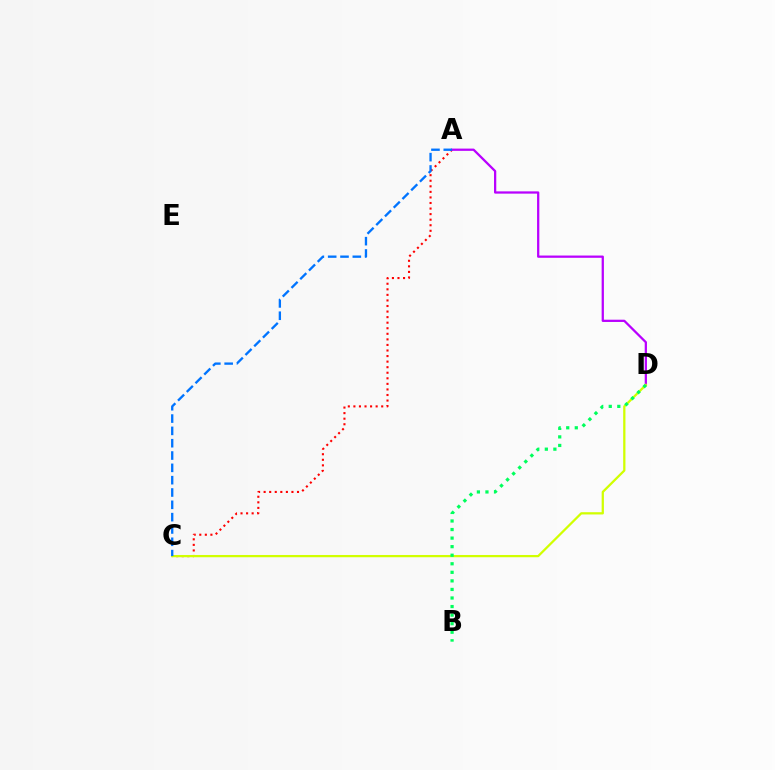{('A', 'C'): [{'color': '#ff0000', 'line_style': 'dotted', 'thickness': 1.51}, {'color': '#0074ff', 'line_style': 'dashed', 'thickness': 1.67}], ('A', 'D'): [{'color': '#b900ff', 'line_style': 'solid', 'thickness': 1.63}], ('C', 'D'): [{'color': '#d1ff00', 'line_style': 'solid', 'thickness': 1.62}], ('B', 'D'): [{'color': '#00ff5c', 'line_style': 'dotted', 'thickness': 2.32}]}